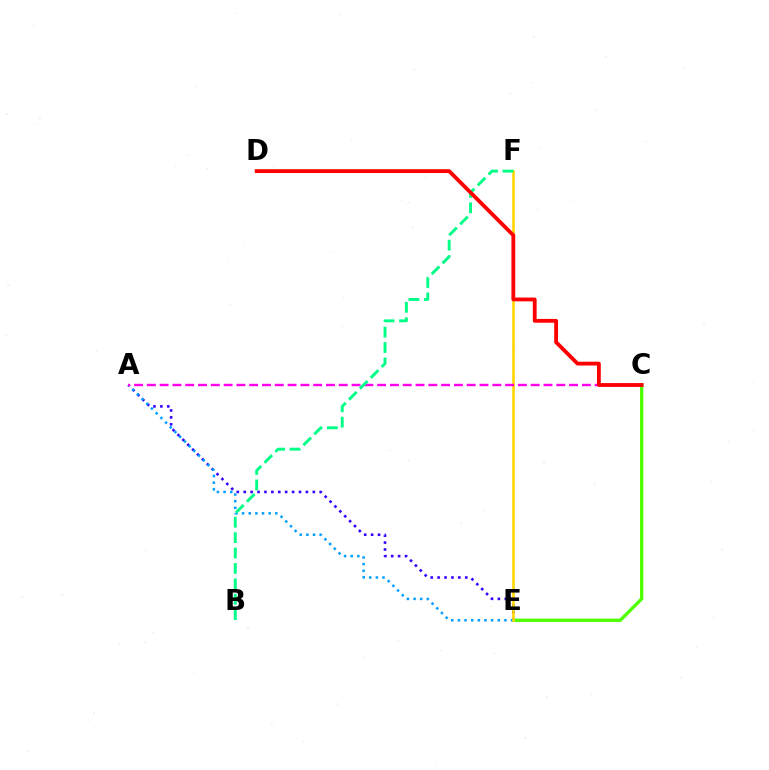{('A', 'E'): [{'color': '#3700ff', 'line_style': 'dotted', 'thickness': 1.88}, {'color': '#009eff', 'line_style': 'dotted', 'thickness': 1.81}], ('C', 'E'): [{'color': '#4fff00', 'line_style': 'solid', 'thickness': 2.39}], ('E', 'F'): [{'color': '#ffd500', 'line_style': 'solid', 'thickness': 1.87}], ('A', 'C'): [{'color': '#ff00ed', 'line_style': 'dashed', 'thickness': 1.74}], ('B', 'F'): [{'color': '#00ff86', 'line_style': 'dashed', 'thickness': 2.09}], ('C', 'D'): [{'color': '#ff0000', 'line_style': 'solid', 'thickness': 2.75}]}